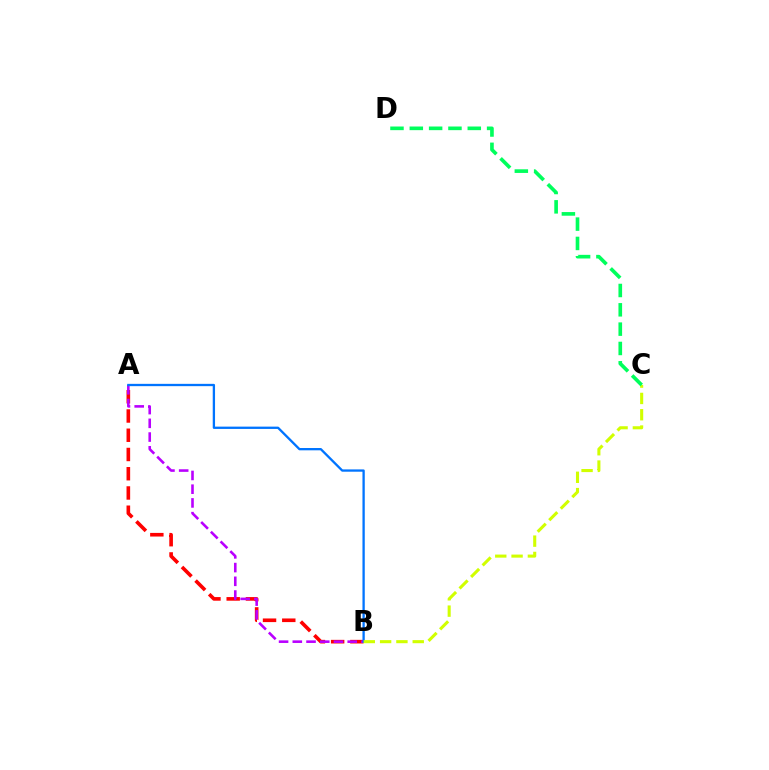{('A', 'B'): [{'color': '#ff0000', 'line_style': 'dashed', 'thickness': 2.61}, {'color': '#b900ff', 'line_style': 'dashed', 'thickness': 1.87}, {'color': '#0074ff', 'line_style': 'solid', 'thickness': 1.66}], ('B', 'C'): [{'color': '#d1ff00', 'line_style': 'dashed', 'thickness': 2.22}], ('C', 'D'): [{'color': '#00ff5c', 'line_style': 'dashed', 'thickness': 2.63}]}